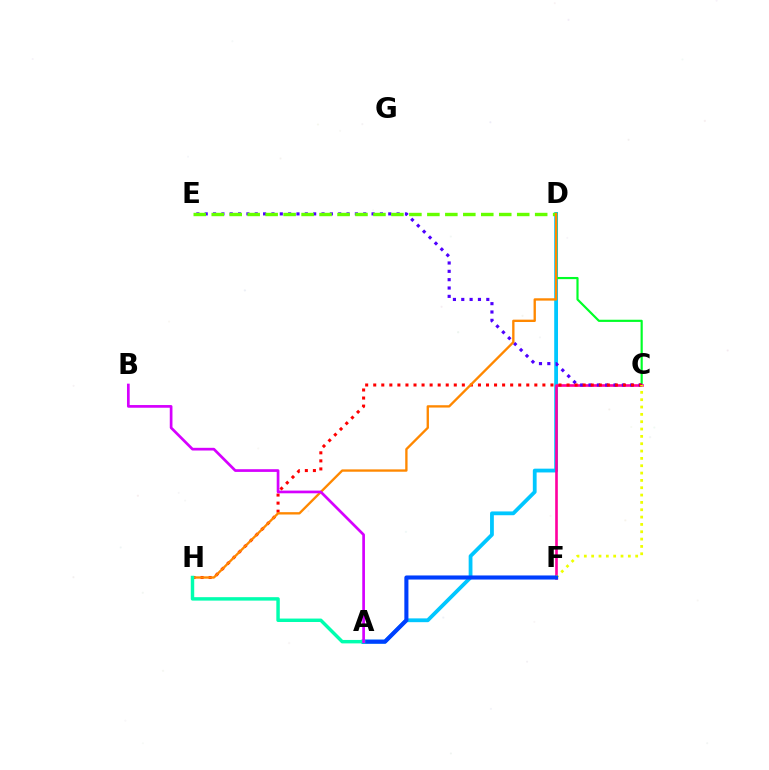{('A', 'D'): [{'color': '#00c7ff', 'line_style': 'solid', 'thickness': 2.73}], ('C', 'D'): [{'color': '#00ff27', 'line_style': 'solid', 'thickness': 1.56}], ('C', 'F'): [{'color': '#ff00a0', 'line_style': 'solid', 'thickness': 1.9}, {'color': '#eeff00', 'line_style': 'dotted', 'thickness': 1.99}], ('C', 'E'): [{'color': '#4f00ff', 'line_style': 'dotted', 'thickness': 2.27}], ('C', 'H'): [{'color': '#ff0000', 'line_style': 'dotted', 'thickness': 2.19}], ('D', 'E'): [{'color': '#66ff00', 'line_style': 'dashed', 'thickness': 2.44}], ('D', 'H'): [{'color': '#ff8800', 'line_style': 'solid', 'thickness': 1.69}], ('A', 'F'): [{'color': '#003fff', 'line_style': 'solid', 'thickness': 2.94}], ('A', 'H'): [{'color': '#00ffaf', 'line_style': 'solid', 'thickness': 2.48}], ('A', 'B'): [{'color': '#d600ff', 'line_style': 'solid', 'thickness': 1.94}]}